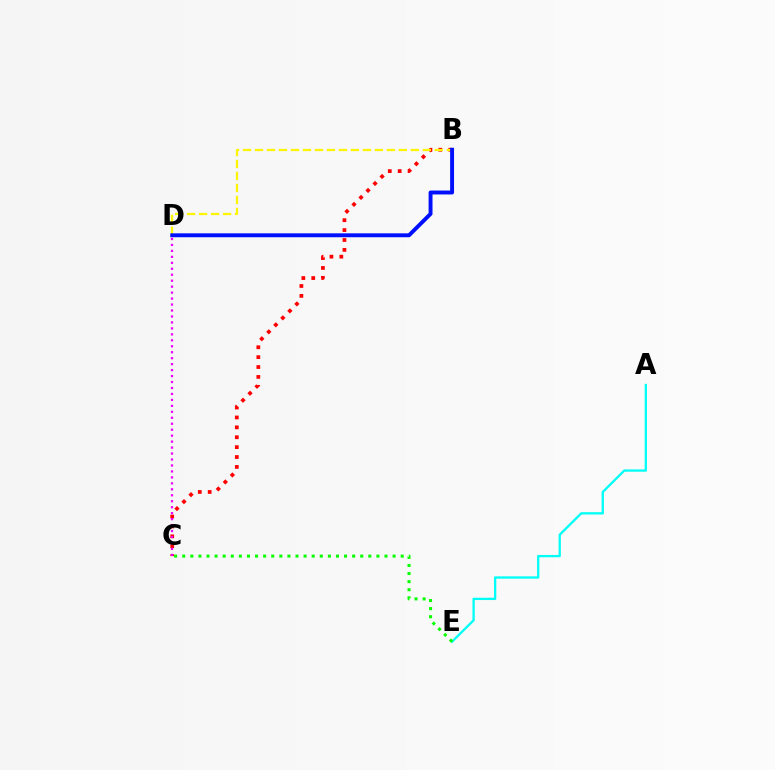{('B', 'C'): [{'color': '#ff0000', 'line_style': 'dotted', 'thickness': 2.69}], ('B', 'D'): [{'color': '#fcf500', 'line_style': 'dashed', 'thickness': 1.63}, {'color': '#0010ff', 'line_style': 'solid', 'thickness': 2.82}], ('A', 'E'): [{'color': '#00fff6', 'line_style': 'solid', 'thickness': 1.66}], ('C', 'E'): [{'color': '#08ff00', 'line_style': 'dotted', 'thickness': 2.2}], ('C', 'D'): [{'color': '#ee00ff', 'line_style': 'dotted', 'thickness': 1.62}]}